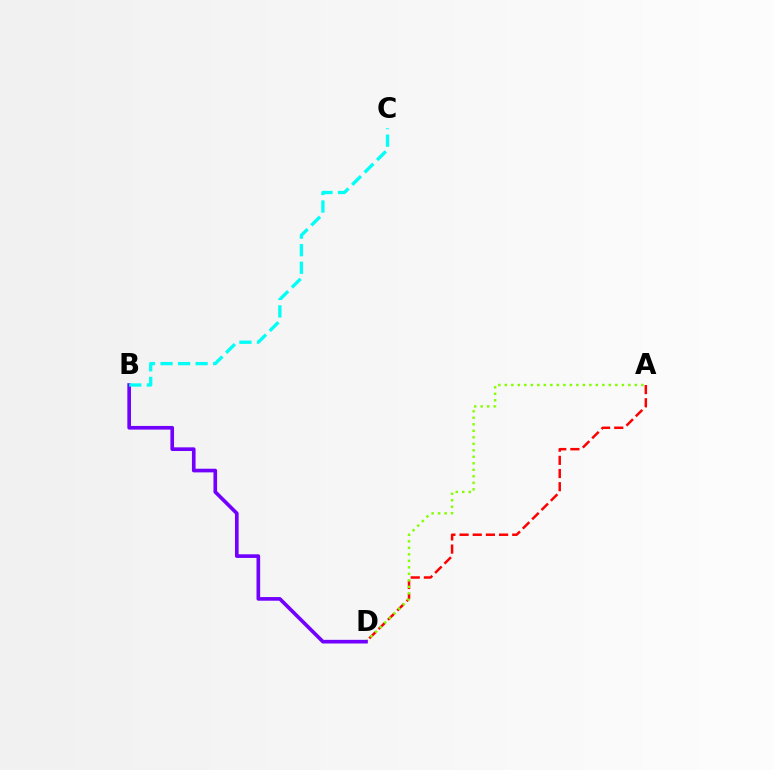{('A', 'D'): [{'color': '#ff0000', 'line_style': 'dashed', 'thickness': 1.79}, {'color': '#84ff00', 'line_style': 'dotted', 'thickness': 1.77}], ('B', 'D'): [{'color': '#7200ff', 'line_style': 'solid', 'thickness': 2.63}], ('B', 'C'): [{'color': '#00fff6', 'line_style': 'dashed', 'thickness': 2.38}]}